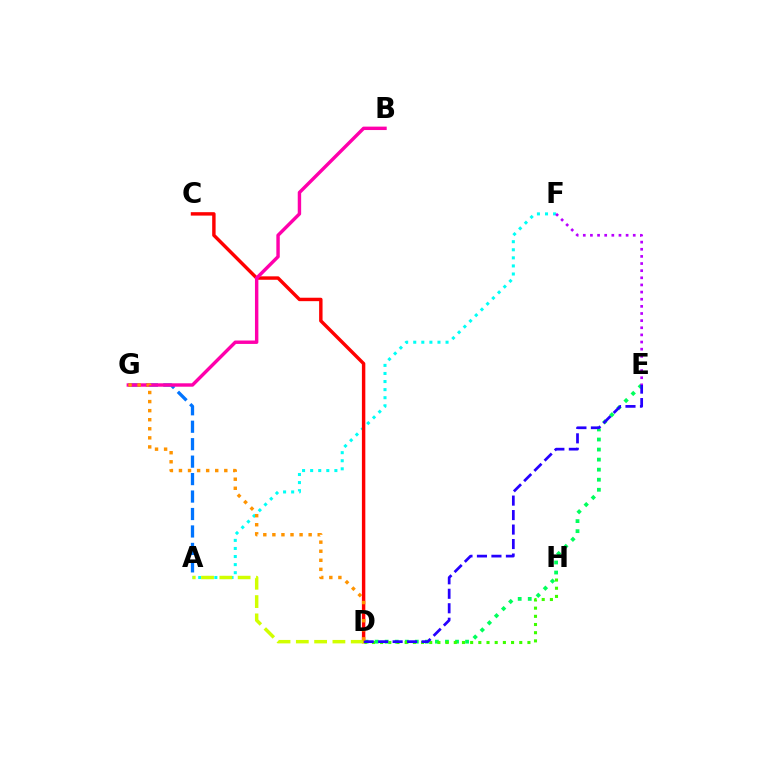{('A', 'F'): [{'color': '#00fff6', 'line_style': 'dotted', 'thickness': 2.19}], ('C', 'D'): [{'color': '#ff0000', 'line_style': 'solid', 'thickness': 2.47}], ('D', 'E'): [{'color': '#00ff5c', 'line_style': 'dotted', 'thickness': 2.73}, {'color': '#2500ff', 'line_style': 'dashed', 'thickness': 1.97}], ('A', 'G'): [{'color': '#0074ff', 'line_style': 'dashed', 'thickness': 2.37}], ('B', 'G'): [{'color': '#ff00ac', 'line_style': 'solid', 'thickness': 2.46}], ('D', 'H'): [{'color': '#3dff00', 'line_style': 'dotted', 'thickness': 2.22}], ('E', 'F'): [{'color': '#b900ff', 'line_style': 'dotted', 'thickness': 1.94}], ('A', 'D'): [{'color': '#d1ff00', 'line_style': 'dashed', 'thickness': 2.49}], ('D', 'G'): [{'color': '#ff9400', 'line_style': 'dotted', 'thickness': 2.46}]}